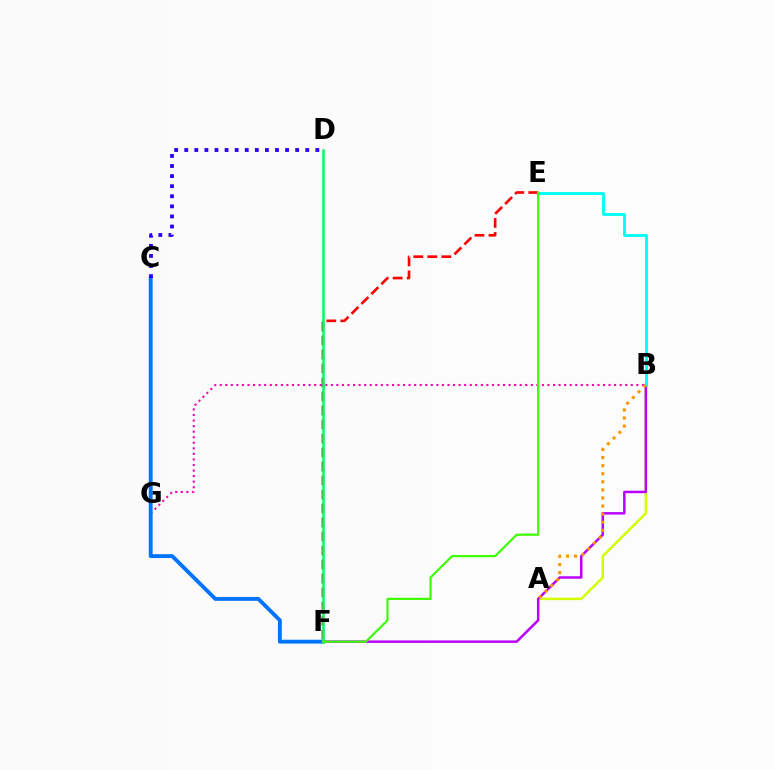{('E', 'F'): [{'color': '#ff0000', 'line_style': 'dashed', 'thickness': 1.9}, {'color': '#3dff00', 'line_style': 'solid', 'thickness': 1.59}], ('B', 'G'): [{'color': '#ff00ac', 'line_style': 'dotted', 'thickness': 1.51}], ('A', 'B'): [{'color': '#d1ff00', 'line_style': 'solid', 'thickness': 1.8}, {'color': '#ff9400', 'line_style': 'dotted', 'thickness': 2.2}], ('C', 'F'): [{'color': '#0074ff', 'line_style': 'solid', 'thickness': 2.78}], ('B', 'F'): [{'color': '#b900ff', 'line_style': 'solid', 'thickness': 1.79}], ('D', 'F'): [{'color': '#00ff5c', 'line_style': 'solid', 'thickness': 1.82}], ('B', 'E'): [{'color': '#00fff6', 'line_style': 'solid', 'thickness': 2.06}], ('C', 'D'): [{'color': '#2500ff', 'line_style': 'dotted', 'thickness': 2.74}]}